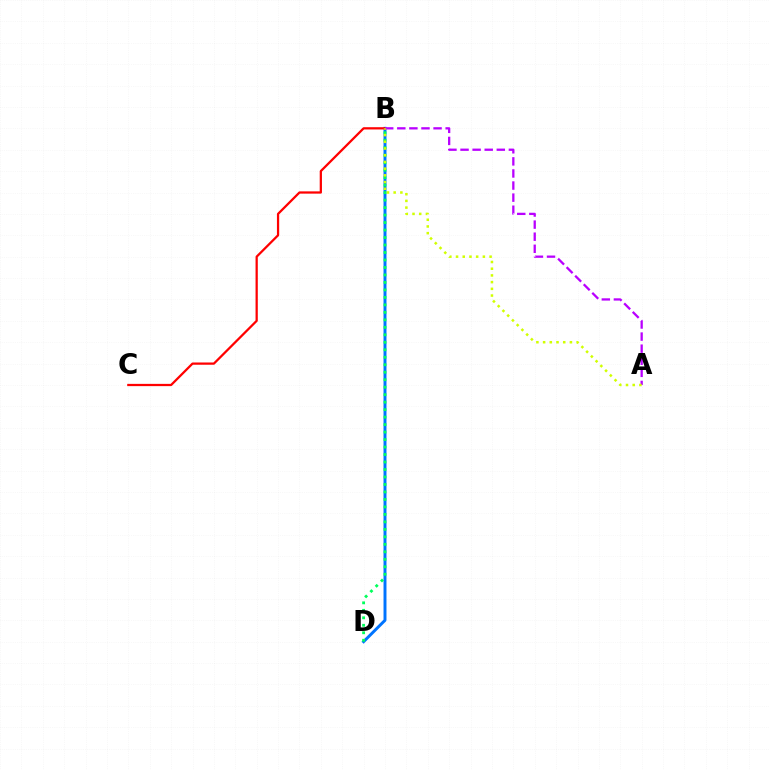{('B', 'D'): [{'color': '#0074ff', 'line_style': 'solid', 'thickness': 2.13}, {'color': '#00ff5c', 'line_style': 'dotted', 'thickness': 2.03}], ('B', 'C'): [{'color': '#ff0000', 'line_style': 'solid', 'thickness': 1.62}], ('A', 'B'): [{'color': '#b900ff', 'line_style': 'dashed', 'thickness': 1.64}, {'color': '#d1ff00', 'line_style': 'dotted', 'thickness': 1.82}]}